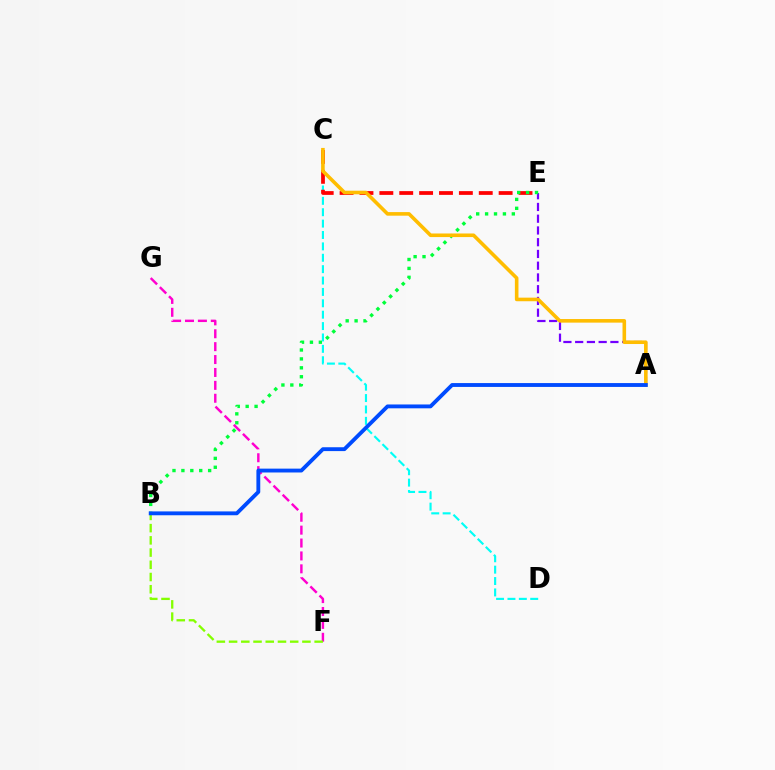{('F', 'G'): [{'color': '#ff00cf', 'line_style': 'dashed', 'thickness': 1.75}], ('C', 'D'): [{'color': '#00fff6', 'line_style': 'dashed', 'thickness': 1.55}], ('A', 'E'): [{'color': '#7200ff', 'line_style': 'dashed', 'thickness': 1.6}], ('B', 'F'): [{'color': '#84ff00', 'line_style': 'dashed', 'thickness': 1.66}], ('C', 'E'): [{'color': '#ff0000', 'line_style': 'dashed', 'thickness': 2.7}], ('B', 'E'): [{'color': '#00ff39', 'line_style': 'dotted', 'thickness': 2.42}], ('A', 'C'): [{'color': '#ffbd00', 'line_style': 'solid', 'thickness': 2.59}], ('A', 'B'): [{'color': '#004bff', 'line_style': 'solid', 'thickness': 2.77}]}